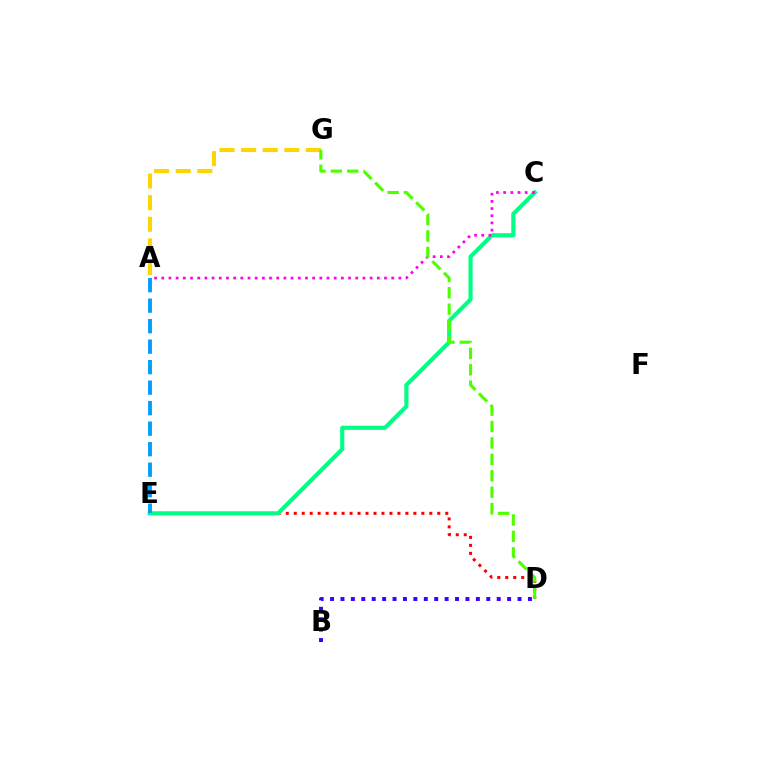{('A', 'G'): [{'color': '#ffd500', 'line_style': 'dashed', 'thickness': 2.94}], ('D', 'E'): [{'color': '#ff0000', 'line_style': 'dotted', 'thickness': 2.17}], ('C', 'E'): [{'color': '#00ff86', 'line_style': 'solid', 'thickness': 2.98}], ('A', 'E'): [{'color': '#009eff', 'line_style': 'dashed', 'thickness': 2.79}], ('A', 'C'): [{'color': '#ff00ed', 'line_style': 'dotted', 'thickness': 1.95}], ('D', 'G'): [{'color': '#4fff00', 'line_style': 'dashed', 'thickness': 2.23}], ('B', 'D'): [{'color': '#3700ff', 'line_style': 'dotted', 'thickness': 2.83}]}